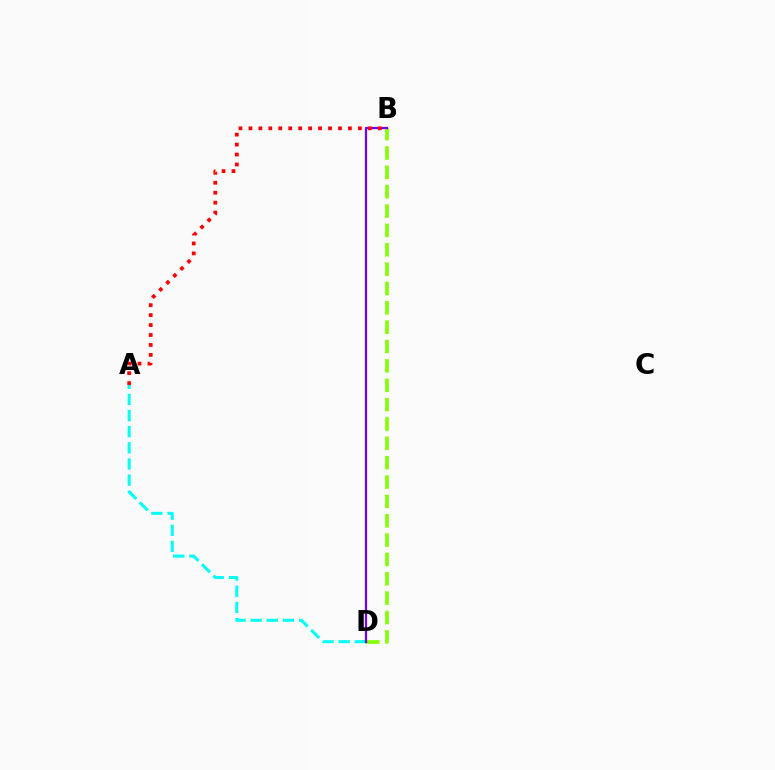{('B', 'D'): [{'color': '#84ff00', 'line_style': 'dashed', 'thickness': 2.63}, {'color': '#7200ff', 'line_style': 'solid', 'thickness': 1.61}], ('A', 'D'): [{'color': '#00fff6', 'line_style': 'dashed', 'thickness': 2.19}], ('A', 'B'): [{'color': '#ff0000', 'line_style': 'dotted', 'thickness': 2.7}]}